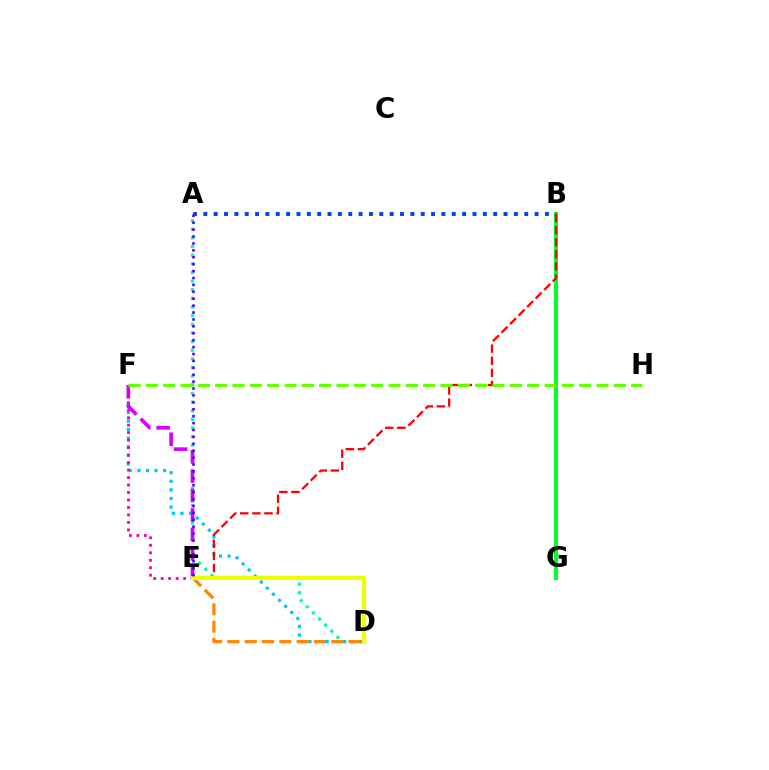{('A', 'D'): [{'color': '#00ffaf', 'line_style': 'dotted', 'thickness': 2.35}], ('B', 'G'): [{'color': '#00ff27', 'line_style': 'solid', 'thickness': 2.87}], ('D', 'F'): [{'color': '#00c7ff', 'line_style': 'dotted', 'thickness': 2.33}], ('E', 'F'): [{'color': '#d600ff', 'line_style': 'dashed', 'thickness': 2.64}, {'color': '#ff00a0', 'line_style': 'dotted', 'thickness': 2.03}], ('B', 'E'): [{'color': '#ff0000', 'line_style': 'dashed', 'thickness': 1.64}], ('A', 'B'): [{'color': '#003fff', 'line_style': 'dotted', 'thickness': 2.81}], ('D', 'E'): [{'color': '#ff8800', 'line_style': 'dashed', 'thickness': 2.35}, {'color': '#eeff00', 'line_style': 'solid', 'thickness': 2.99}], ('A', 'E'): [{'color': '#4f00ff', 'line_style': 'dotted', 'thickness': 1.88}], ('F', 'H'): [{'color': '#66ff00', 'line_style': 'dashed', 'thickness': 2.35}]}